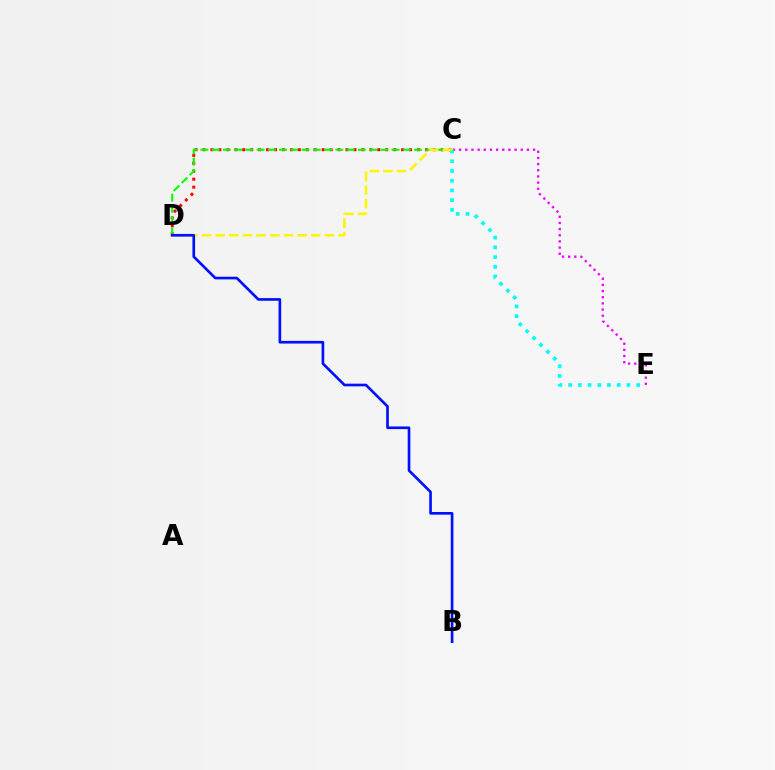{('C', 'D'): [{'color': '#ff0000', 'line_style': 'dotted', 'thickness': 2.16}, {'color': '#08ff00', 'line_style': 'dashed', 'thickness': 1.53}, {'color': '#fcf500', 'line_style': 'dashed', 'thickness': 1.85}], ('C', 'E'): [{'color': '#ee00ff', 'line_style': 'dotted', 'thickness': 1.67}, {'color': '#00fff6', 'line_style': 'dotted', 'thickness': 2.64}], ('B', 'D'): [{'color': '#0010ff', 'line_style': 'solid', 'thickness': 1.92}]}